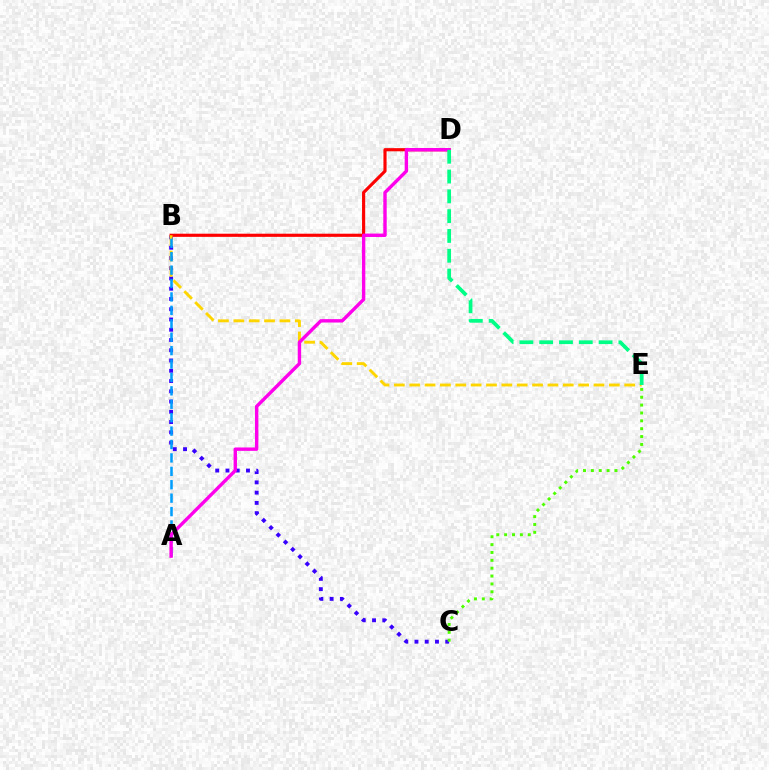{('B', 'C'): [{'color': '#3700ff', 'line_style': 'dotted', 'thickness': 2.79}], ('B', 'D'): [{'color': '#ff0000', 'line_style': 'solid', 'thickness': 2.27}], ('B', 'E'): [{'color': '#ffd500', 'line_style': 'dashed', 'thickness': 2.09}], ('A', 'B'): [{'color': '#009eff', 'line_style': 'dashed', 'thickness': 1.82}], ('A', 'D'): [{'color': '#ff00ed', 'line_style': 'solid', 'thickness': 2.45}], ('D', 'E'): [{'color': '#00ff86', 'line_style': 'dashed', 'thickness': 2.69}], ('C', 'E'): [{'color': '#4fff00', 'line_style': 'dotted', 'thickness': 2.14}]}